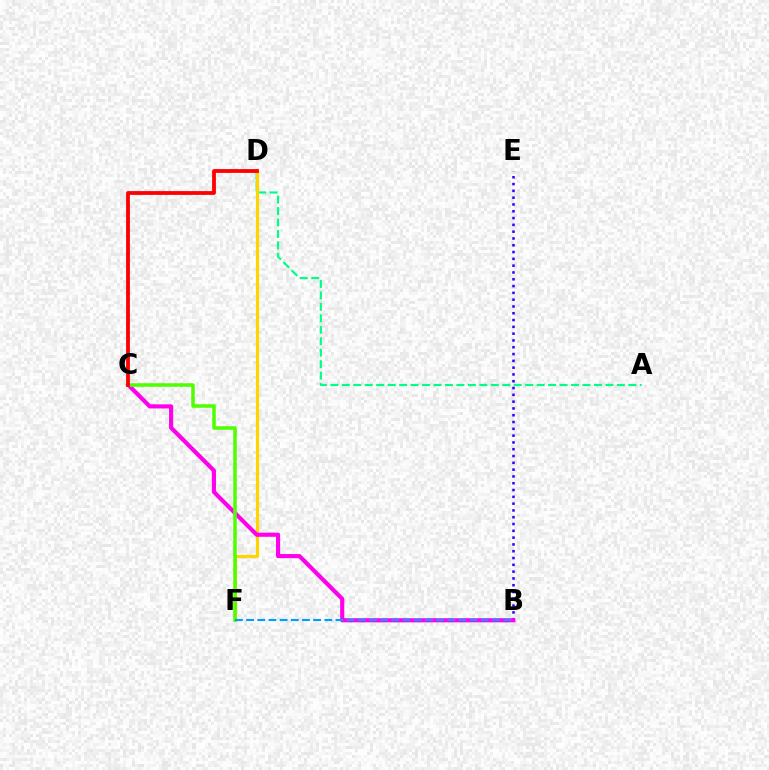{('A', 'D'): [{'color': '#00ff86', 'line_style': 'dashed', 'thickness': 1.56}], ('B', 'E'): [{'color': '#3700ff', 'line_style': 'dotted', 'thickness': 1.85}], ('D', 'F'): [{'color': '#ffd500', 'line_style': 'solid', 'thickness': 2.26}], ('B', 'C'): [{'color': '#ff00ed', 'line_style': 'solid', 'thickness': 2.98}], ('C', 'F'): [{'color': '#4fff00', 'line_style': 'solid', 'thickness': 2.53}], ('C', 'D'): [{'color': '#ff0000', 'line_style': 'solid', 'thickness': 2.74}], ('B', 'F'): [{'color': '#009eff', 'line_style': 'dashed', 'thickness': 1.52}]}